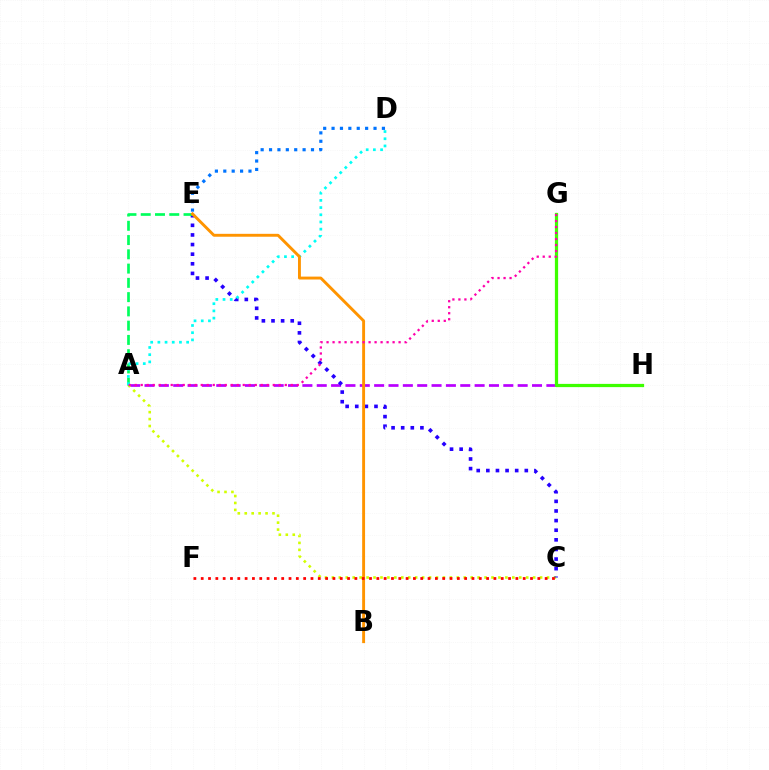{('A', 'H'): [{'color': '#b900ff', 'line_style': 'dashed', 'thickness': 1.95}], ('A', 'C'): [{'color': '#d1ff00', 'line_style': 'dotted', 'thickness': 1.89}], ('G', 'H'): [{'color': '#3dff00', 'line_style': 'solid', 'thickness': 2.33}], ('C', 'E'): [{'color': '#2500ff', 'line_style': 'dotted', 'thickness': 2.61}], ('A', 'E'): [{'color': '#00ff5c', 'line_style': 'dashed', 'thickness': 1.94}], ('A', 'D'): [{'color': '#00fff6', 'line_style': 'dotted', 'thickness': 1.95}], ('B', 'E'): [{'color': '#ff9400', 'line_style': 'solid', 'thickness': 2.09}], ('D', 'E'): [{'color': '#0074ff', 'line_style': 'dotted', 'thickness': 2.28}], ('A', 'G'): [{'color': '#ff00ac', 'line_style': 'dotted', 'thickness': 1.63}], ('C', 'F'): [{'color': '#ff0000', 'line_style': 'dotted', 'thickness': 1.99}]}